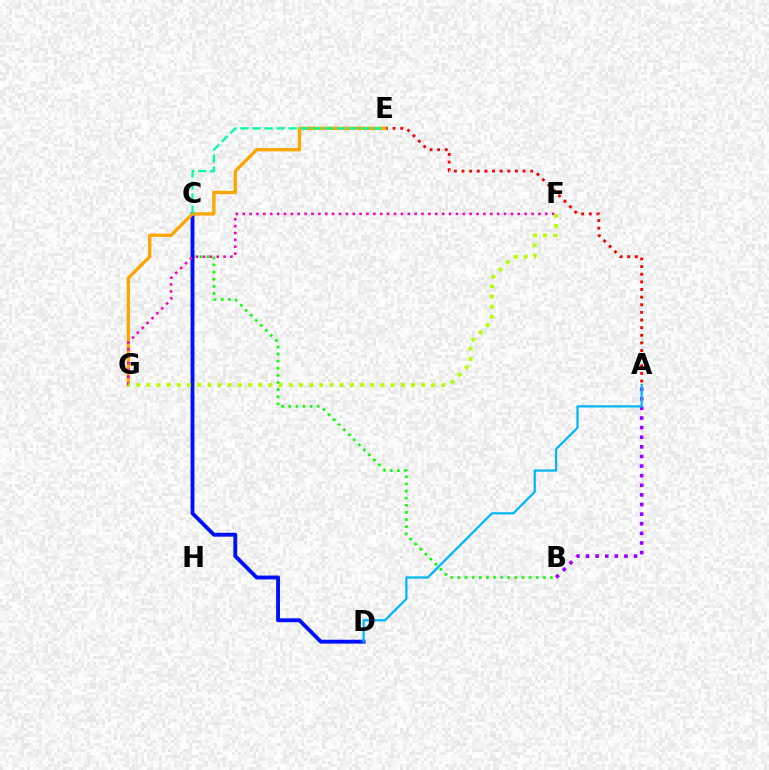{('A', 'B'): [{'color': '#9b00ff', 'line_style': 'dotted', 'thickness': 2.61}], ('A', 'E'): [{'color': '#ff0000', 'line_style': 'dotted', 'thickness': 2.07}], ('B', 'C'): [{'color': '#08ff00', 'line_style': 'dotted', 'thickness': 1.93}], ('C', 'D'): [{'color': '#0010ff', 'line_style': 'solid', 'thickness': 2.79}], ('E', 'G'): [{'color': '#ffa500', 'line_style': 'solid', 'thickness': 2.4}], ('F', 'G'): [{'color': '#ff00bd', 'line_style': 'dotted', 'thickness': 1.87}, {'color': '#b3ff00', 'line_style': 'dotted', 'thickness': 2.77}], ('C', 'E'): [{'color': '#00ff9d', 'line_style': 'dashed', 'thickness': 1.64}], ('A', 'D'): [{'color': '#00b5ff', 'line_style': 'solid', 'thickness': 1.6}]}